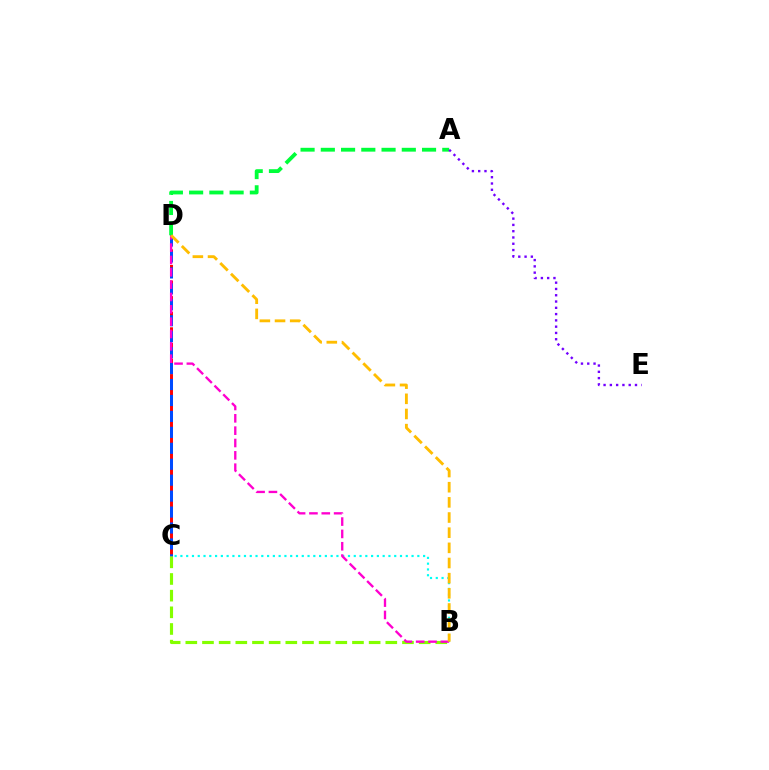{('C', 'D'): [{'color': '#ff0000', 'line_style': 'dashed', 'thickness': 2.12}, {'color': '#004bff', 'line_style': 'dashed', 'thickness': 2.17}], ('B', 'C'): [{'color': '#00fff6', 'line_style': 'dotted', 'thickness': 1.57}, {'color': '#84ff00', 'line_style': 'dashed', 'thickness': 2.26}], ('B', 'D'): [{'color': '#ff00cf', 'line_style': 'dashed', 'thickness': 1.68}, {'color': '#ffbd00', 'line_style': 'dashed', 'thickness': 2.06}], ('A', 'D'): [{'color': '#00ff39', 'line_style': 'dashed', 'thickness': 2.75}], ('A', 'E'): [{'color': '#7200ff', 'line_style': 'dotted', 'thickness': 1.71}]}